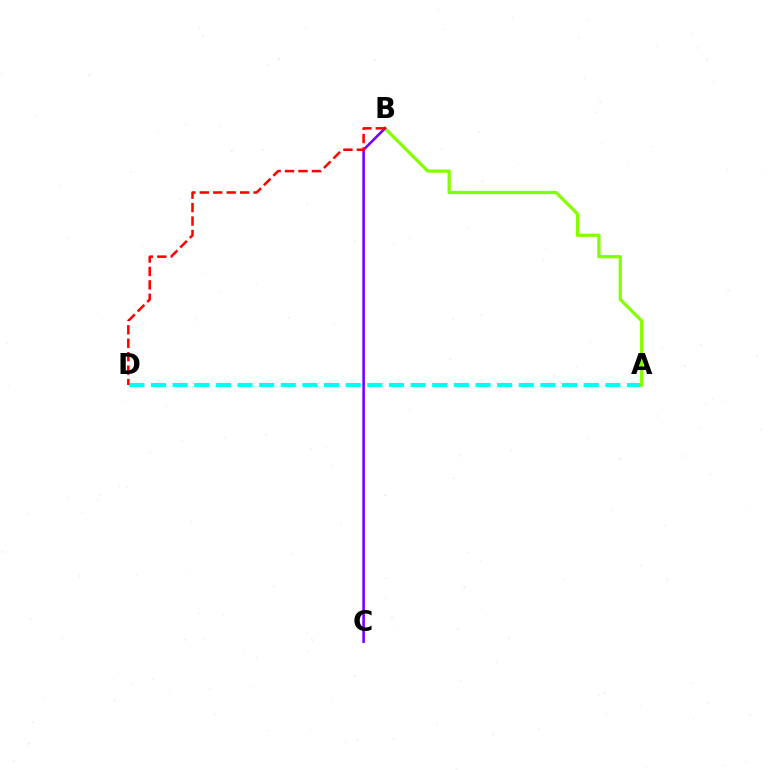{('A', 'D'): [{'color': '#00fff6', 'line_style': 'dashed', 'thickness': 2.94}], ('A', 'B'): [{'color': '#84ff00', 'line_style': 'solid', 'thickness': 2.33}], ('B', 'C'): [{'color': '#7200ff', 'line_style': 'solid', 'thickness': 1.86}], ('B', 'D'): [{'color': '#ff0000', 'line_style': 'dashed', 'thickness': 1.83}]}